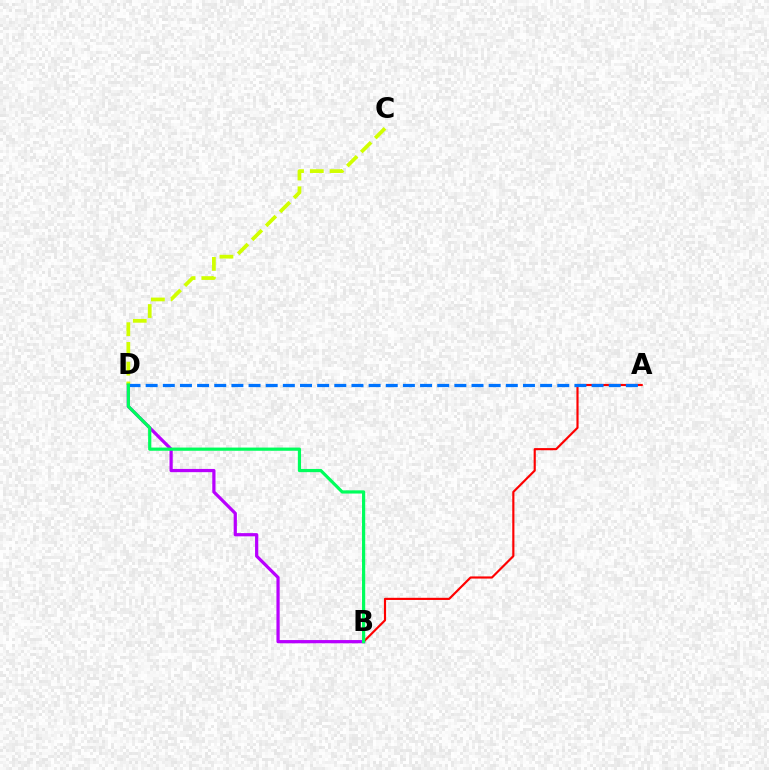{('B', 'D'): [{'color': '#b900ff', 'line_style': 'solid', 'thickness': 2.32}, {'color': '#00ff5c', 'line_style': 'solid', 'thickness': 2.3}], ('A', 'B'): [{'color': '#ff0000', 'line_style': 'solid', 'thickness': 1.55}], ('C', 'D'): [{'color': '#d1ff00', 'line_style': 'dashed', 'thickness': 2.68}], ('A', 'D'): [{'color': '#0074ff', 'line_style': 'dashed', 'thickness': 2.33}]}